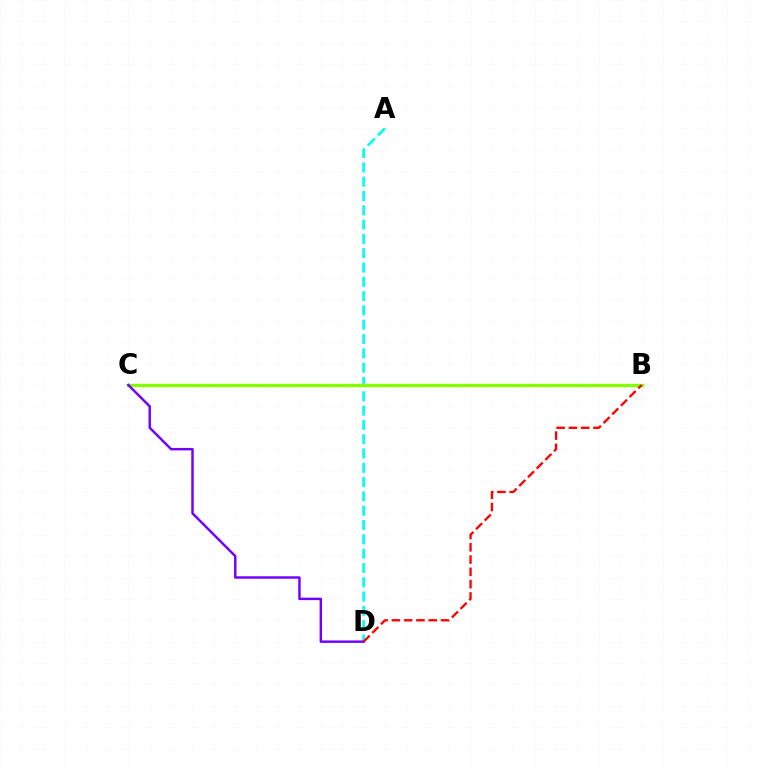{('A', 'D'): [{'color': '#00fff6', 'line_style': 'dashed', 'thickness': 1.94}], ('B', 'C'): [{'color': '#84ff00', 'line_style': 'solid', 'thickness': 2.41}], ('C', 'D'): [{'color': '#7200ff', 'line_style': 'solid', 'thickness': 1.77}], ('B', 'D'): [{'color': '#ff0000', 'line_style': 'dashed', 'thickness': 1.67}]}